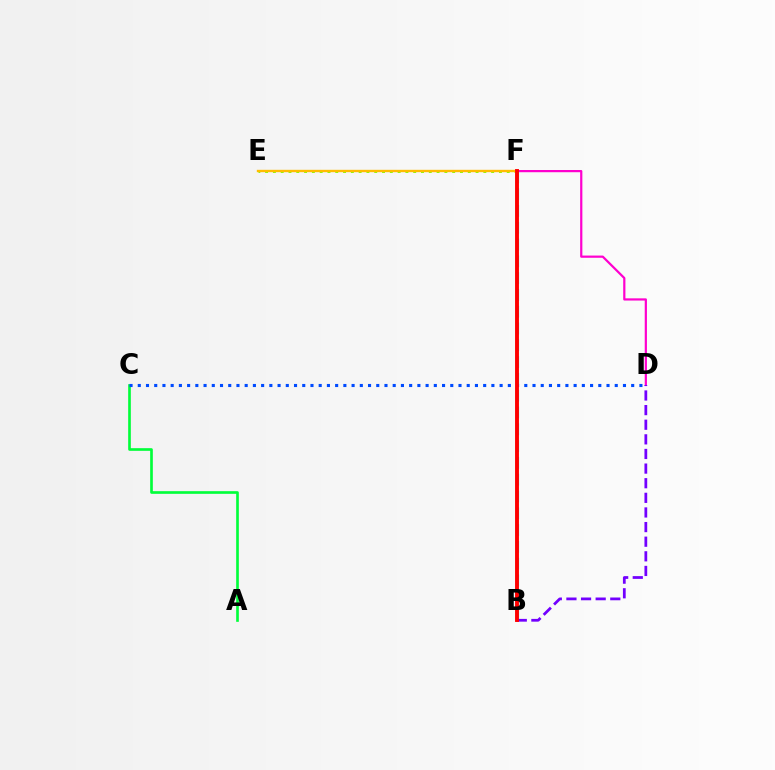{('D', 'F'): [{'color': '#ff00cf', 'line_style': 'solid', 'thickness': 1.59}], ('A', 'C'): [{'color': '#00ff39', 'line_style': 'solid', 'thickness': 1.91}], ('C', 'D'): [{'color': '#004bff', 'line_style': 'dotted', 'thickness': 2.23}], ('B', 'F'): [{'color': '#00fff6', 'line_style': 'dashed', 'thickness': 2.28}, {'color': '#ff0000', 'line_style': 'solid', 'thickness': 2.8}], ('E', 'F'): [{'color': '#84ff00', 'line_style': 'dotted', 'thickness': 2.12}, {'color': '#ffbd00', 'line_style': 'solid', 'thickness': 1.71}], ('B', 'D'): [{'color': '#7200ff', 'line_style': 'dashed', 'thickness': 1.99}]}